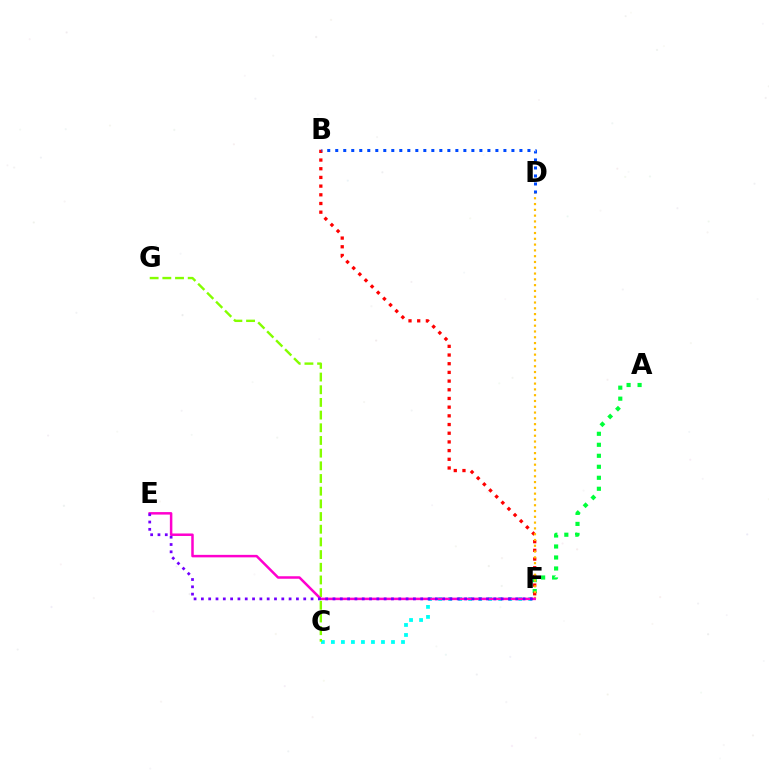{('A', 'F'): [{'color': '#00ff39', 'line_style': 'dotted', 'thickness': 2.99}], ('C', 'F'): [{'color': '#00fff6', 'line_style': 'dotted', 'thickness': 2.72}], ('B', 'F'): [{'color': '#ff0000', 'line_style': 'dotted', 'thickness': 2.36}], ('C', 'G'): [{'color': '#84ff00', 'line_style': 'dashed', 'thickness': 1.72}], ('D', 'F'): [{'color': '#ffbd00', 'line_style': 'dotted', 'thickness': 1.57}], ('B', 'D'): [{'color': '#004bff', 'line_style': 'dotted', 'thickness': 2.18}], ('E', 'F'): [{'color': '#ff00cf', 'line_style': 'solid', 'thickness': 1.8}, {'color': '#7200ff', 'line_style': 'dotted', 'thickness': 1.99}]}